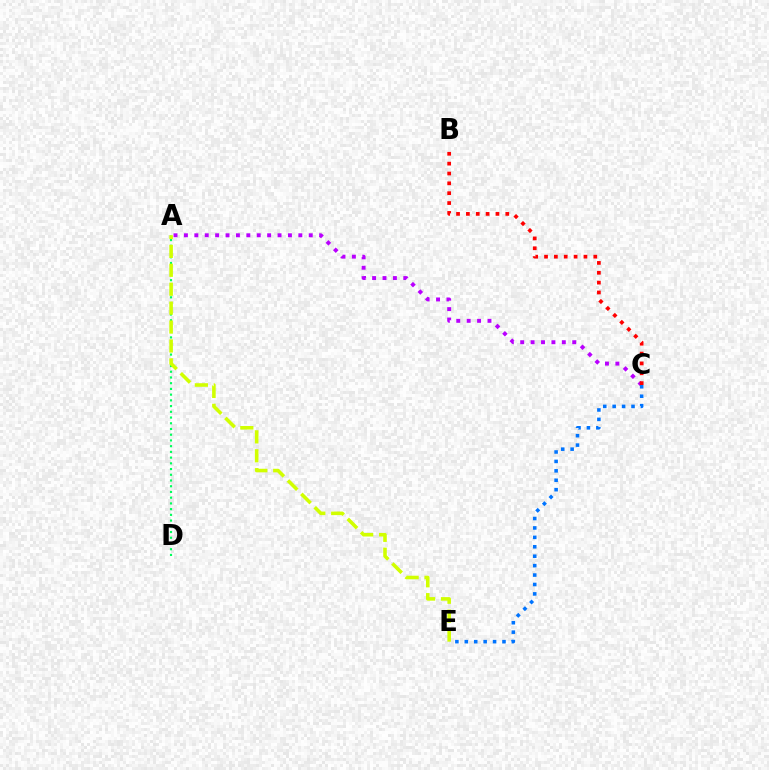{('A', 'C'): [{'color': '#b900ff', 'line_style': 'dotted', 'thickness': 2.83}], ('A', 'D'): [{'color': '#00ff5c', 'line_style': 'dotted', 'thickness': 1.56}], ('C', 'E'): [{'color': '#0074ff', 'line_style': 'dotted', 'thickness': 2.56}], ('A', 'E'): [{'color': '#d1ff00', 'line_style': 'dashed', 'thickness': 2.57}], ('B', 'C'): [{'color': '#ff0000', 'line_style': 'dotted', 'thickness': 2.68}]}